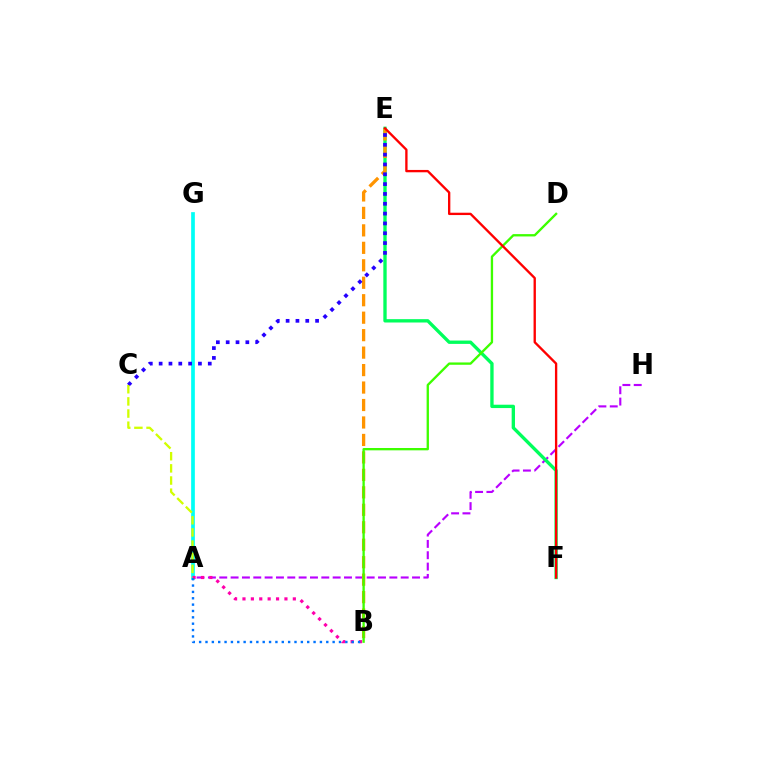{('A', 'H'): [{'color': '#b900ff', 'line_style': 'dashed', 'thickness': 1.54}], ('E', 'F'): [{'color': '#00ff5c', 'line_style': 'solid', 'thickness': 2.41}, {'color': '#ff0000', 'line_style': 'solid', 'thickness': 1.69}], ('A', 'G'): [{'color': '#00fff6', 'line_style': 'solid', 'thickness': 2.67}], ('B', 'E'): [{'color': '#ff9400', 'line_style': 'dashed', 'thickness': 2.37}], ('C', 'E'): [{'color': '#2500ff', 'line_style': 'dotted', 'thickness': 2.67}], ('A', 'C'): [{'color': '#d1ff00', 'line_style': 'dashed', 'thickness': 1.65}], ('A', 'B'): [{'color': '#ff00ac', 'line_style': 'dotted', 'thickness': 2.28}, {'color': '#0074ff', 'line_style': 'dotted', 'thickness': 1.73}], ('B', 'D'): [{'color': '#3dff00', 'line_style': 'solid', 'thickness': 1.68}]}